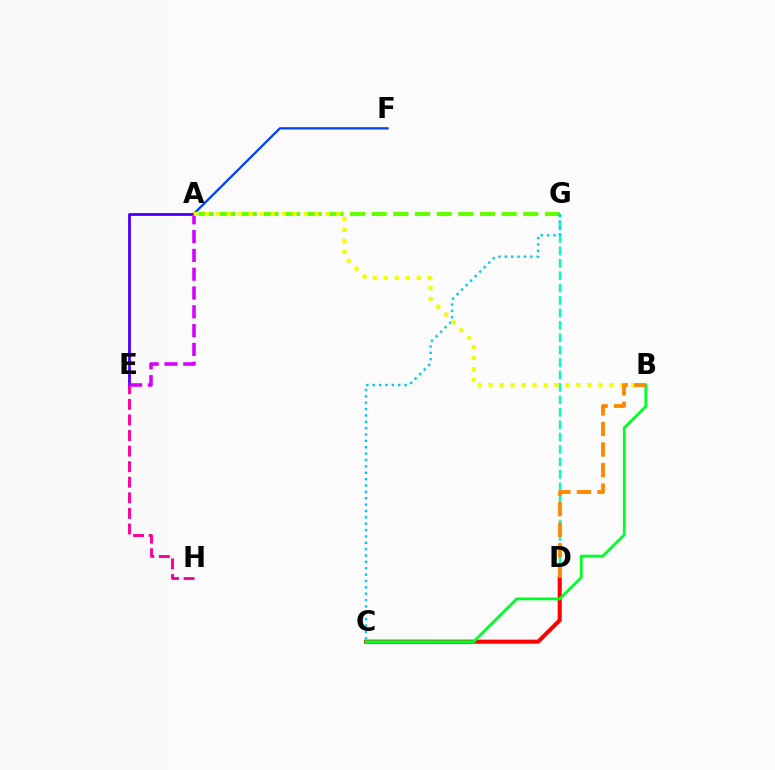{('A', 'E'): [{'color': '#4f00ff', 'line_style': 'solid', 'thickness': 2.05}, {'color': '#d600ff', 'line_style': 'dashed', 'thickness': 2.55}], ('E', 'H'): [{'color': '#ff00a0', 'line_style': 'dashed', 'thickness': 2.12}], ('D', 'G'): [{'color': '#00ffaf', 'line_style': 'dashed', 'thickness': 1.69}], ('A', 'G'): [{'color': '#66ff00', 'line_style': 'dashed', 'thickness': 2.94}], ('A', 'F'): [{'color': '#003fff', 'line_style': 'solid', 'thickness': 1.64}], ('C', 'D'): [{'color': '#ff0000', 'line_style': 'solid', 'thickness': 2.94}], ('C', 'G'): [{'color': '#00c7ff', 'line_style': 'dotted', 'thickness': 1.73}], ('B', 'C'): [{'color': '#00ff27', 'line_style': 'solid', 'thickness': 2.02}], ('A', 'B'): [{'color': '#eeff00', 'line_style': 'dotted', 'thickness': 2.98}], ('B', 'D'): [{'color': '#ff8800', 'line_style': 'dashed', 'thickness': 2.79}]}